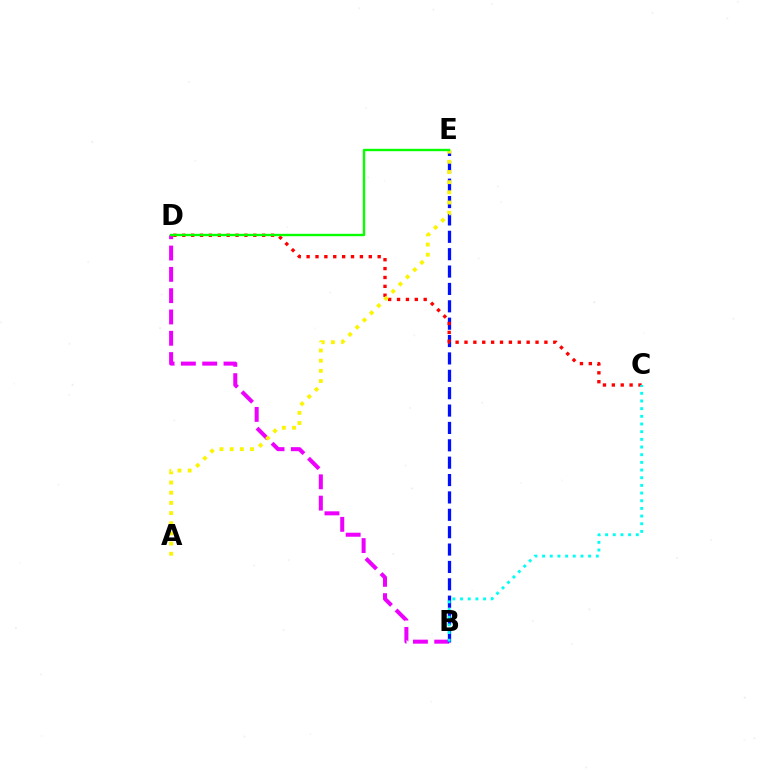{('B', 'D'): [{'color': '#ee00ff', 'line_style': 'dashed', 'thickness': 2.89}], ('B', 'E'): [{'color': '#0010ff', 'line_style': 'dashed', 'thickness': 2.36}], ('C', 'D'): [{'color': '#ff0000', 'line_style': 'dotted', 'thickness': 2.41}], ('A', 'E'): [{'color': '#fcf500', 'line_style': 'dotted', 'thickness': 2.76}], ('B', 'C'): [{'color': '#00fff6', 'line_style': 'dotted', 'thickness': 2.08}], ('D', 'E'): [{'color': '#08ff00', 'line_style': 'solid', 'thickness': 1.71}]}